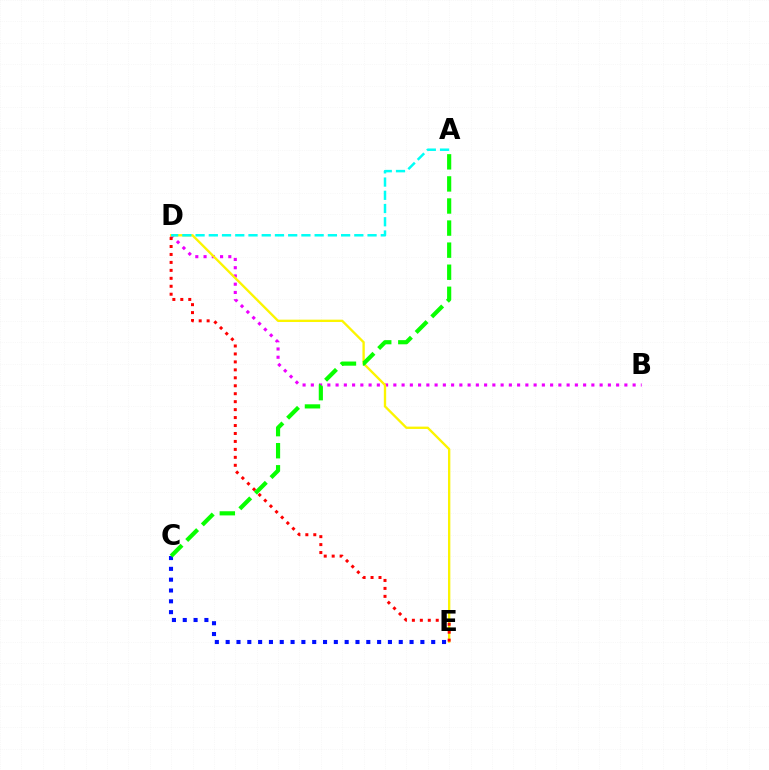{('B', 'D'): [{'color': '#ee00ff', 'line_style': 'dotted', 'thickness': 2.24}], ('D', 'E'): [{'color': '#fcf500', 'line_style': 'solid', 'thickness': 1.69}, {'color': '#ff0000', 'line_style': 'dotted', 'thickness': 2.16}], ('A', 'D'): [{'color': '#00fff6', 'line_style': 'dashed', 'thickness': 1.8}], ('C', 'E'): [{'color': '#0010ff', 'line_style': 'dotted', 'thickness': 2.94}], ('A', 'C'): [{'color': '#08ff00', 'line_style': 'dashed', 'thickness': 3.0}]}